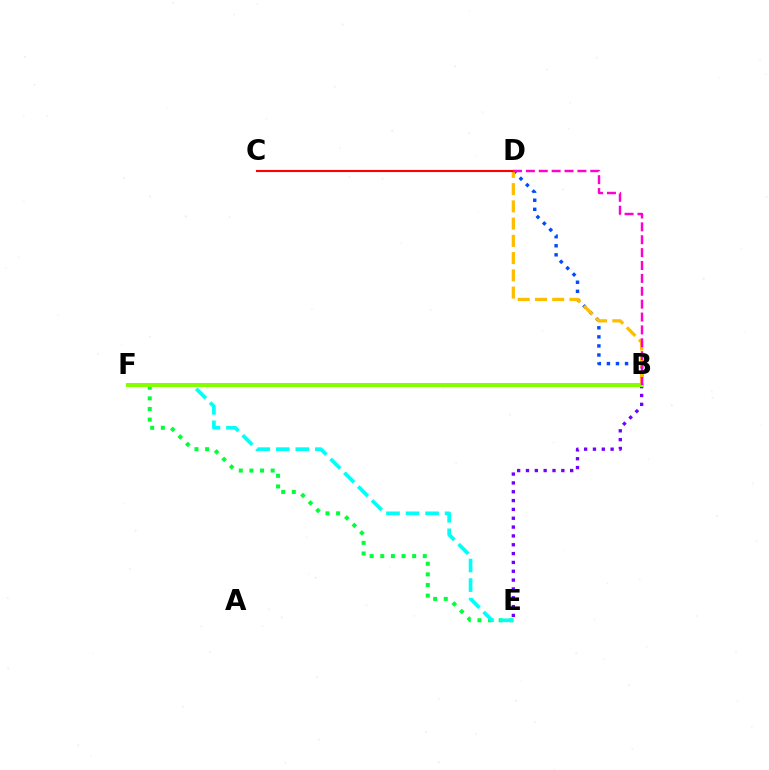{('B', 'D'): [{'color': '#004bff', 'line_style': 'dotted', 'thickness': 2.46}, {'color': '#ffbd00', 'line_style': 'dashed', 'thickness': 2.34}, {'color': '#ff00cf', 'line_style': 'dashed', 'thickness': 1.75}], ('E', 'F'): [{'color': '#00ff39', 'line_style': 'dotted', 'thickness': 2.89}, {'color': '#00fff6', 'line_style': 'dashed', 'thickness': 2.65}], ('B', 'E'): [{'color': '#7200ff', 'line_style': 'dotted', 'thickness': 2.4}], ('C', 'D'): [{'color': '#ff0000', 'line_style': 'solid', 'thickness': 1.53}], ('B', 'F'): [{'color': '#84ff00', 'line_style': 'solid', 'thickness': 2.9}]}